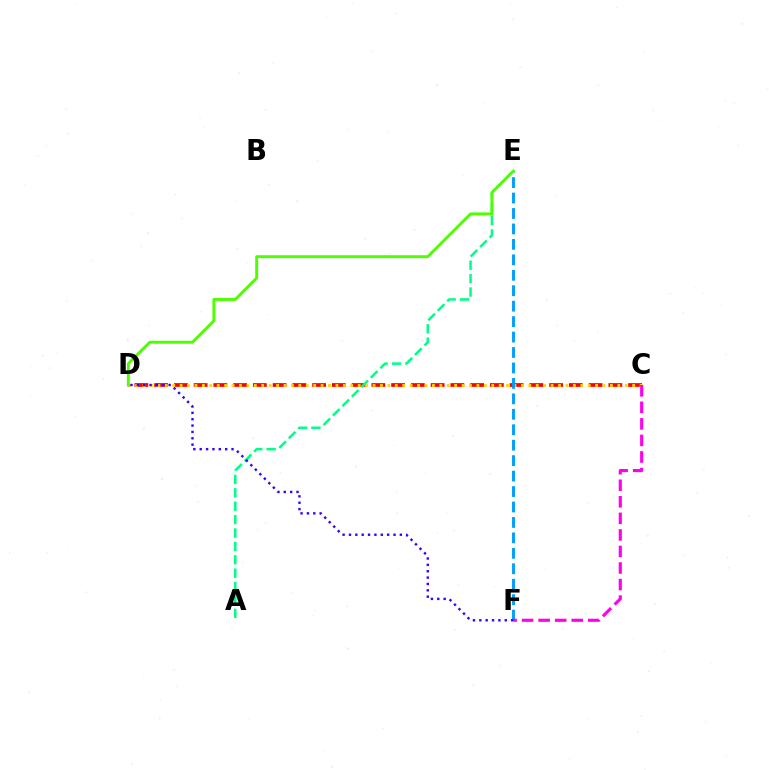{('C', 'D'): [{'color': '#ff0000', 'line_style': 'dashed', 'thickness': 2.68}, {'color': '#ffd500', 'line_style': 'dotted', 'thickness': 2.02}], ('E', 'F'): [{'color': '#009eff', 'line_style': 'dashed', 'thickness': 2.1}], ('C', 'F'): [{'color': '#ff00ed', 'line_style': 'dashed', 'thickness': 2.25}], ('A', 'E'): [{'color': '#00ff86', 'line_style': 'dashed', 'thickness': 1.82}], ('D', 'E'): [{'color': '#4fff00', 'line_style': 'solid', 'thickness': 2.12}], ('D', 'F'): [{'color': '#3700ff', 'line_style': 'dotted', 'thickness': 1.73}]}